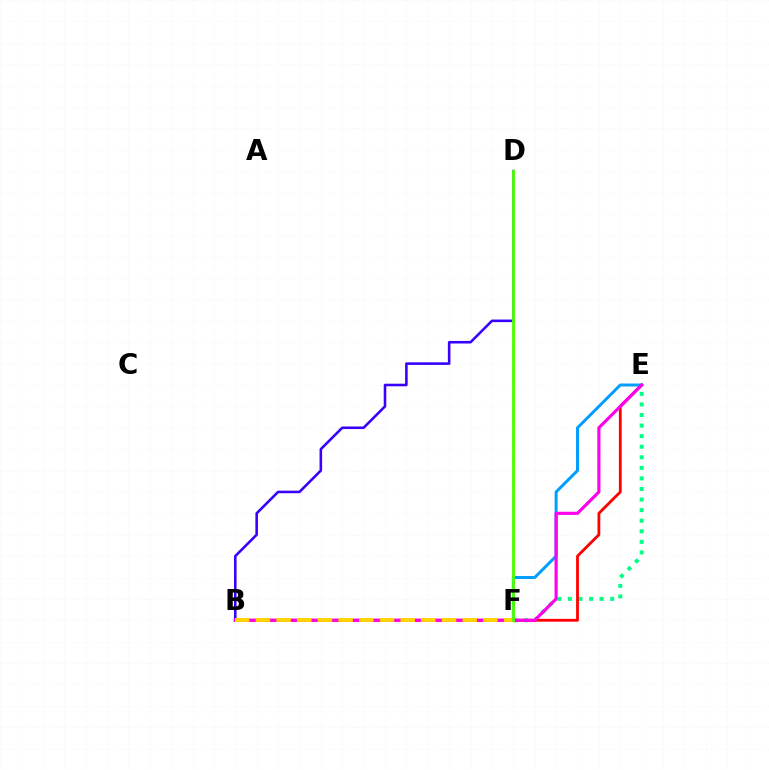{('E', 'F'): [{'color': '#00ff86', 'line_style': 'dotted', 'thickness': 2.87}, {'color': '#009eff', 'line_style': 'solid', 'thickness': 2.14}], ('B', 'E'): [{'color': '#ff0000', 'line_style': 'solid', 'thickness': 2.02}, {'color': '#ff00ed', 'line_style': 'solid', 'thickness': 2.27}], ('B', 'D'): [{'color': '#3700ff', 'line_style': 'solid', 'thickness': 1.86}], ('B', 'F'): [{'color': '#ffd500', 'line_style': 'dashed', 'thickness': 2.81}], ('D', 'F'): [{'color': '#4fff00', 'line_style': 'solid', 'thickness': 2.05}]}